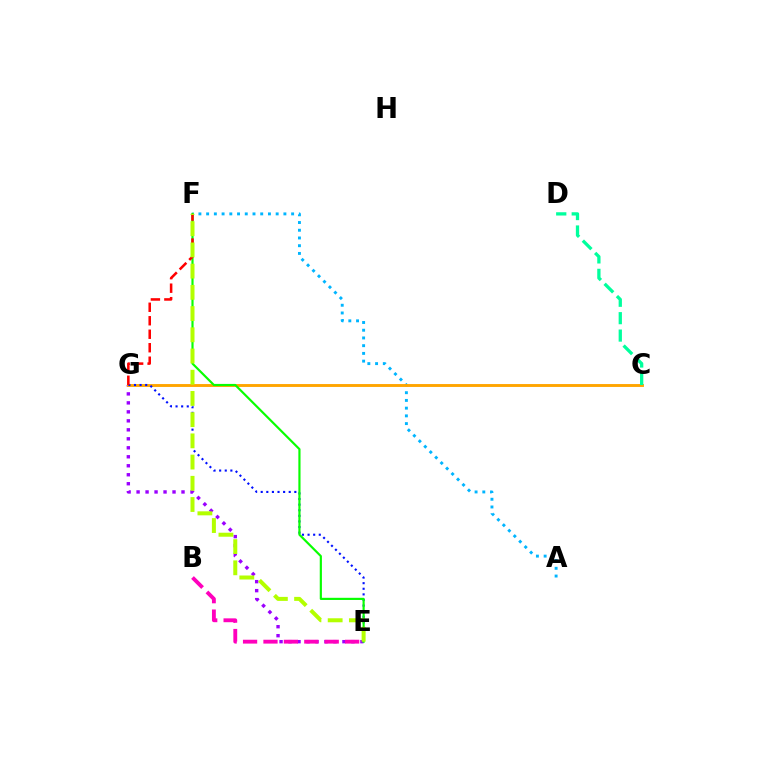{('E', 'G'): [{'color': '#9b00ff', 'line_style': 'dotted', 'thickness': 2.44}, {'color': '#0010ff', 'line_style': 'dotted', 'thickness': 1.52}], ('A', 'F'): [{'color': '#00b5ff', 'line_style': 'dotted', 'thickness': 2.1}], ('C', 'G'): [{'color': '#ffa500', 'line_style': 'solid', 'thickness': 2.08}], ('C', 'D'): [{'color': '#00ff9d', 'line_style': 'dashed', 'thickness': 2.36}], ('B', 'E'): [{'color': '#ff00bd', 'line_style': 'dashed', 'thickness': 2.77}], ('E', 'F'): [{'color': '#08ff00', 'line_style': 'solid', 'thickness': 1.56}, {'color': '#b3ff00', 'line_style': 'dashed', 'thickness': 2.88}], ('F', 'G'): [{'color': '#ff0000', 'line_style': 'dashed', 'thickness': 1.83}]}